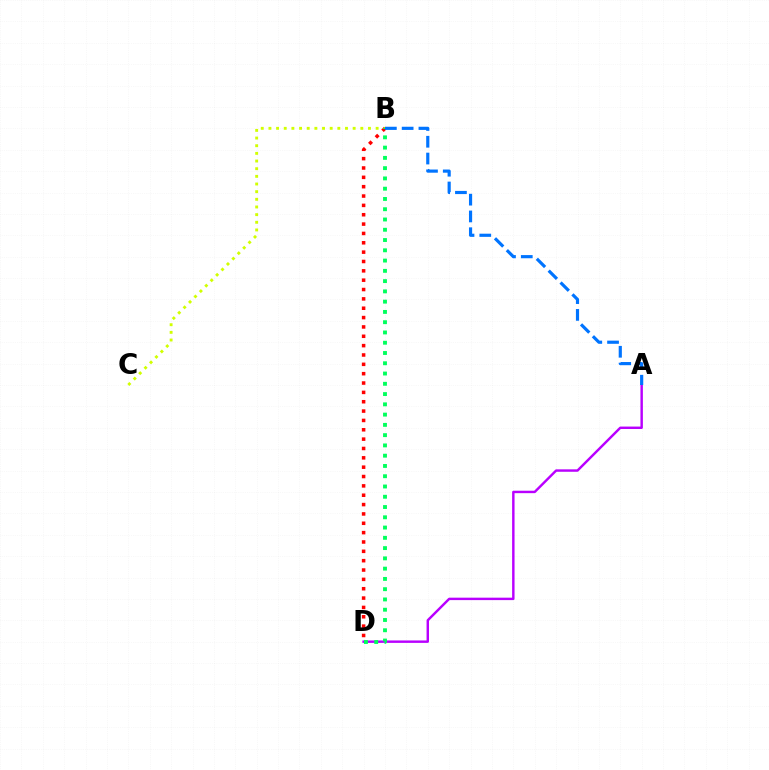{('B', 'C'): [{'color': '#d1ff00', 'line_style': 'dotted', 'thickness': 2.08}], ('B', 'D'): [{'color': '#ff0000', 'line_style': 'dotted', 'thickness': 2.54}, {'color': '#00ff5c', 'line_style': 'dotted', 'thickness': 2.79}], ('A', 'D'): [{'color': '#b900ff', 'line_style': 'solid', 'thickness': 1.75}], ('A', 'B'): [{'color': '#0074ff', 'line_style': 'dashed', 'thickness': 2.28}]}